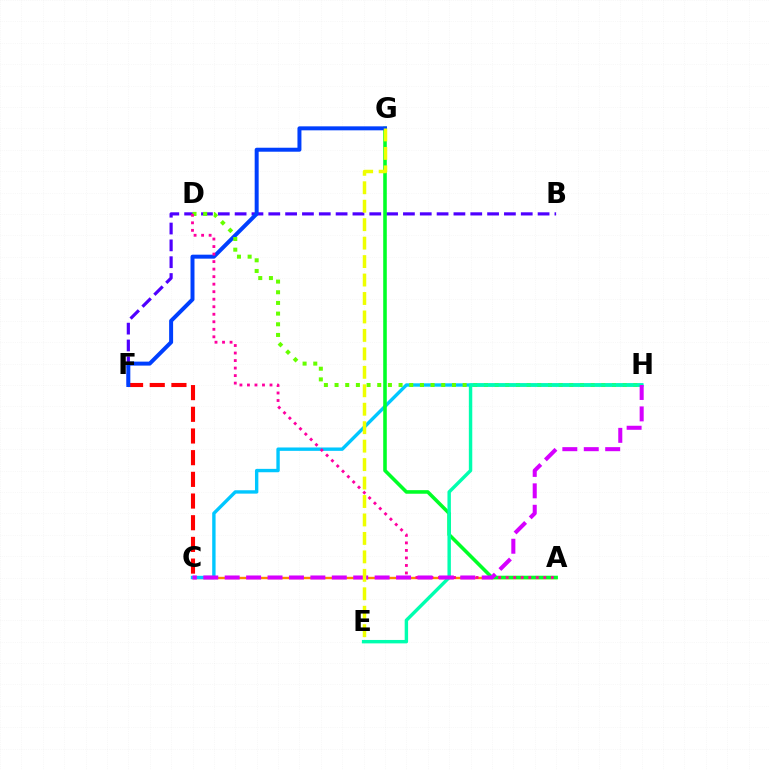{('A', 'C'): [{'color': '#ff8800', 'line_style': 'solid', 'thickness': 1.71}], ('C', 'F'): [{'color': '#ff0000', 'line_style': 'dashed', 'thickness': 2.95}], ('C', 'H'): [{'color': '#00c7ff', 'line_style': 'solid', 'thickness': 2.43}, {'color': '#d600ff', 'line_style': 'dashed', 'thickness': 2.91}], ('B', 'F'): [{'color': '#4f00ff', 'line_style': 'dashed', 'thickness': 2.29}], ('A', 'G'): [{'color': '#00ff27', 'line_style': 'solid', 'thickness': 2.58}], ('F', 'G'): [{'color': '#003fff', 'line_style': 'solid', 'thickness': 2.87}], ('D', 'H'): [{'color': '#66ff00', 'line_style': 'dotted', 'thickness': 2.9}], ('A', 'D'): [{'color': '#ff00a0', 'line_style': 'dotted', 'thickness': 2.04}], ('E', 'H'): [{'color': '#00ffaf', 'line_style': 'solid', 'thickness': 2.46}], ('E', 'G'): [{'color': '#eeff00', 'line_style': 'dashed', 'thickness': 2.51}]}